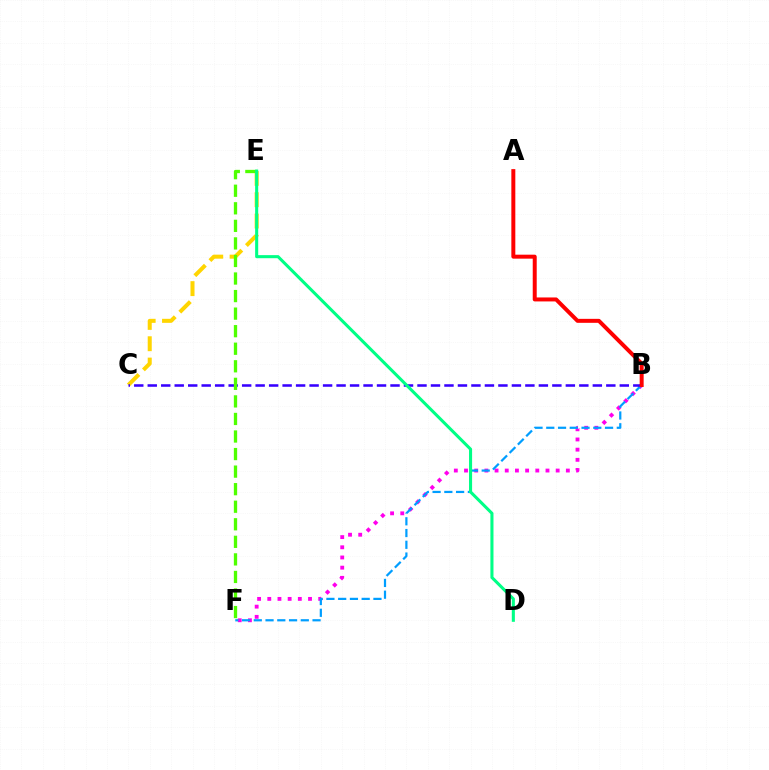{('B', 'F'): [{'color': '#ff00ed', 'line_style': 'dotted', 'thickness': 2.77}, {'color': '#009eff', 'line_style': 'dashed', 'thickness': 1.6}], ('C', 'E'): [{'color': '#ffd500', 'line_style': 'dashed', 'thickness': 2.9}], ('B', 'C'): [{'color': '#3700ff', 'line_style': 'dashed', 'thickness': 1.83}], ('E', 'F'): [{'color': '#4fff00', 'line_style': 'dashed', 'thickness': 2.38}], ('D', 'E'): [{'color': '#00ff86', 'line_style': 'solid', 'thickness': 2.21}], ('A', 'B'): [{'color': '#ff0000', 'line_style': 'solid', 'thickness': 2.86}]}